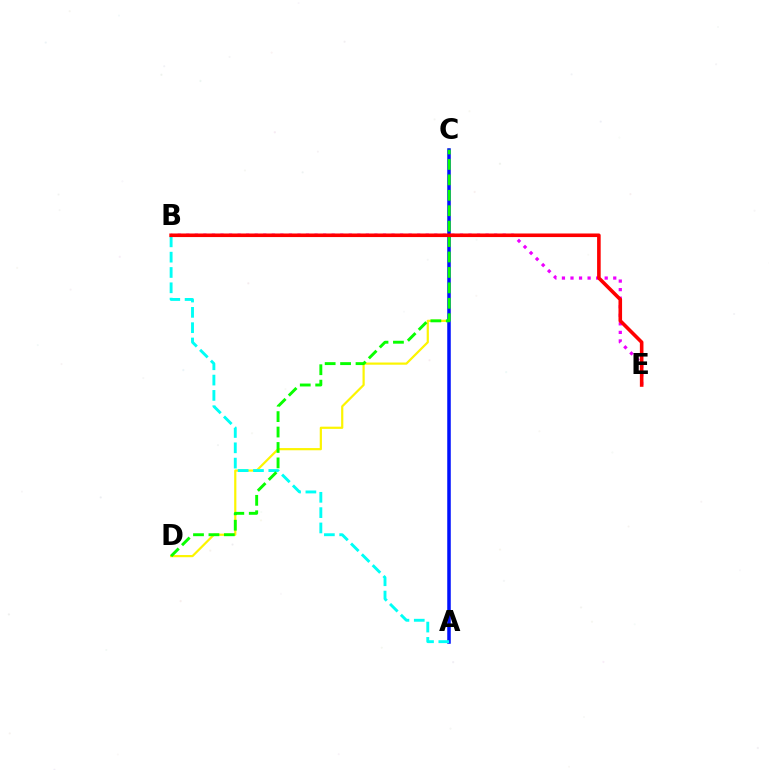{('C', 'D'): [{'color': '#fcf500', 'line_style': 'solid', 'thickness': 1.59}, {'color': '#08ff00', 'line_style': 'dashed', 'thickness': 2.1}], ('B', 'E'): [{'color': '#ee00ff', 'line_style': 'dotted', 'thickness': 2.32}, {'color': '#ff0000', 'line_style': 'solid', 'thickness': 2.58}], ('A', 'C'): [{'color': '#0010ff', 'line_style': 'solid', 'thickness': 2.53}], ('A', 'B'): [{'color': '#00fff6', 'line_style': 'dashed', 'thickness': 2.08}]}